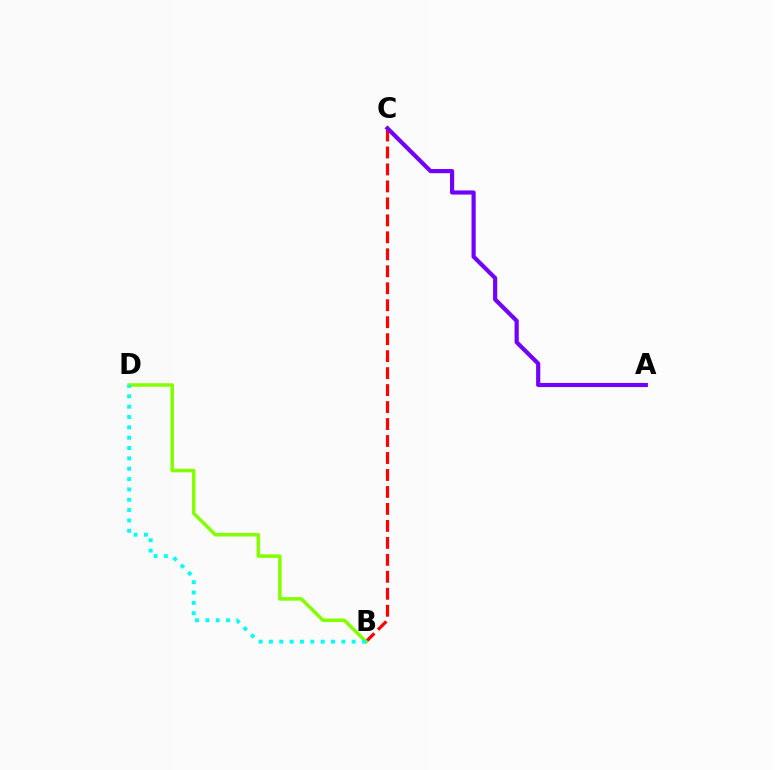{('B', 'C'): [{'color': '#ff0000', 'line_style': 'dashed', 'thickness': 2.31}], ('B', 'D'): [{'color': '#84ff00', 'line_style': 'solid', 'thickness': 2.55}, {'color': '#00fff6', 'line_style': 'dotted', 'thickness': 2.81}], ('A', 'C'): [{'color': '#7200ff', 'line_style': 'solid', 'thickness': 3.0}]}